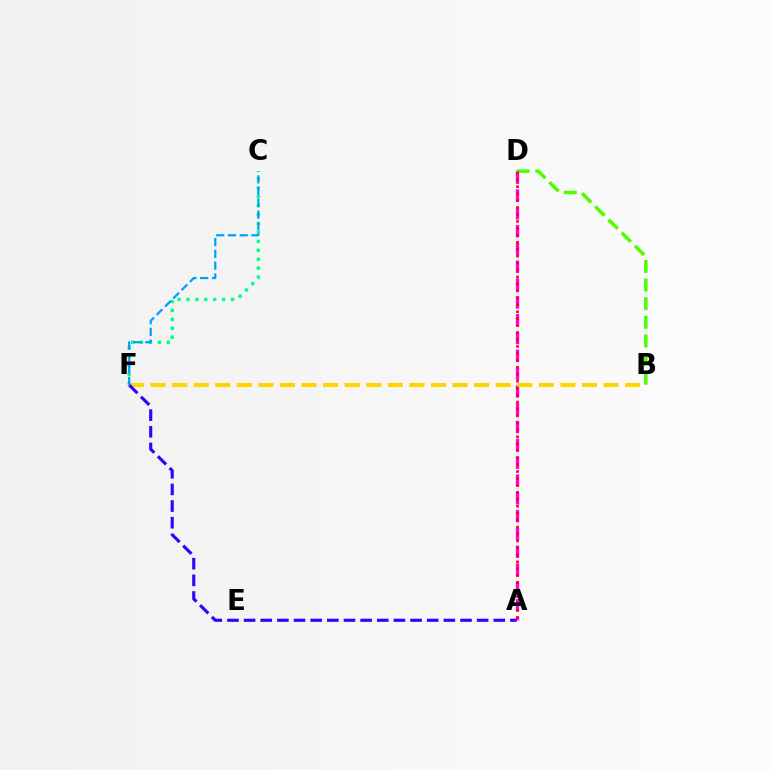{('A', 'D'): [{'color': '#ff00ed', 'line_style': 'dashed', 'thickness': 2.42}, {'color': '#ff0000', 'line_style': 'dotted', 'thickness': 1.89}], ('B', 'D'): [{'color': '#4fff00', 'line_style': 'dashed', 'thickness': 2.53}], ('C', 'F'): [{'color': '#00ff86', 'line_style': 'dotted', 'thickness': 2.42}, {'color': '#009eff', 'line_style': 'dashed', 'thickness': 1.6}], ('B', 'F'): [{'color': '#ffd500', 'line_style': 'dashed', 'thickness': 2.93}], ('A', 'F'): [{'color': '#3700ff', 'line_style': 'dashed', 'thickness': 2.26}]}